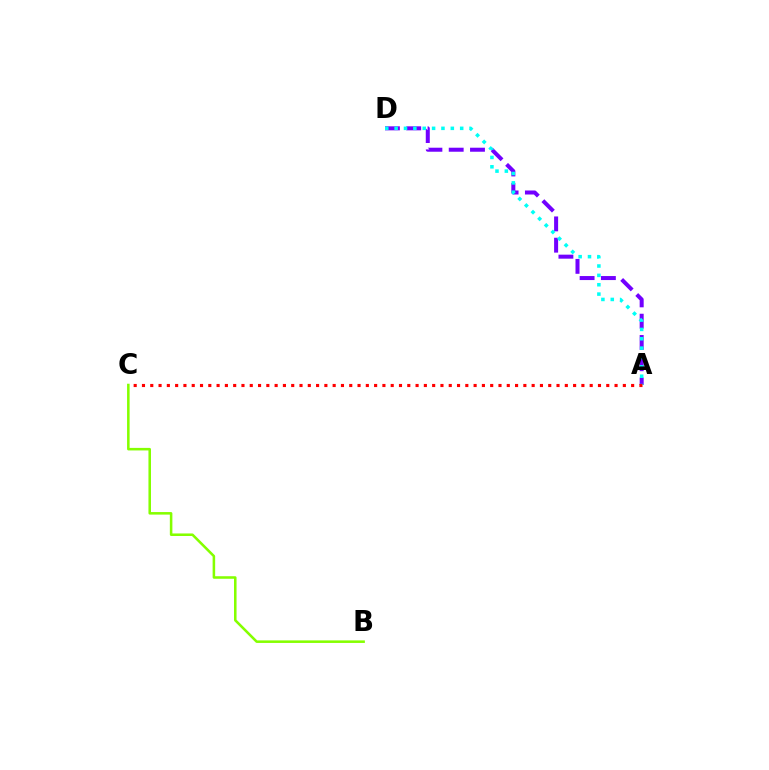{('B', 'C'): [{'color': '#84ff00', 'line_style': 'solid', 'thickness': 1.83}], ('A', 'D'): [{'color': '#7200ff', 'line_style': 'dashed', 'thickness': 2.89}, {'color': '#00fff6', 'line_style': 'dotted', 'thickness': 2.54}], ('A', 'C'): [{'color': '#ff0000', 'line_style': 'dotted', 'thickness': 2.25}]}